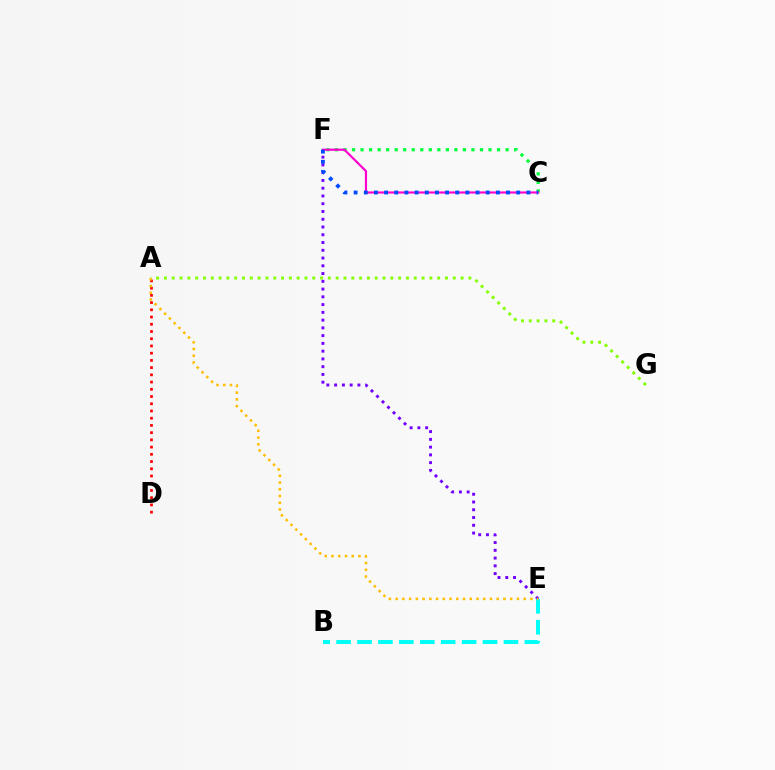{('C', 'F'): [{'color': '#00ff39', 'line_style': 'dotted', 'thickness': 2.32}, {'color': '#ff00cf', 'line_style': 'solid', 'thickness': 1.56}, {'color': '#004bff', 'line_style': 'dotted', 'thickness': 2.76}], ('A', 'D'): [{'color': '#ff0000', 'line_style': 'dotted', 'thickness': 1.96}], ('E', 'F'): [{'color': '#7200ff', 'line_style': 'dotted', 'thickness': 2.11}], ('A', 'G'): [{'color': '#84ff00', 'line_style': 'dotted', 'thickness': 2.12}], ('B', 'E'): [{'color': '#00fff6', 'line_style': 'dashed', 'thickness': 2.84}], ('A', 'E'): [{'color': '#ffbd00', 'line_style': 'dotted', 'thickness': 1.83}]}